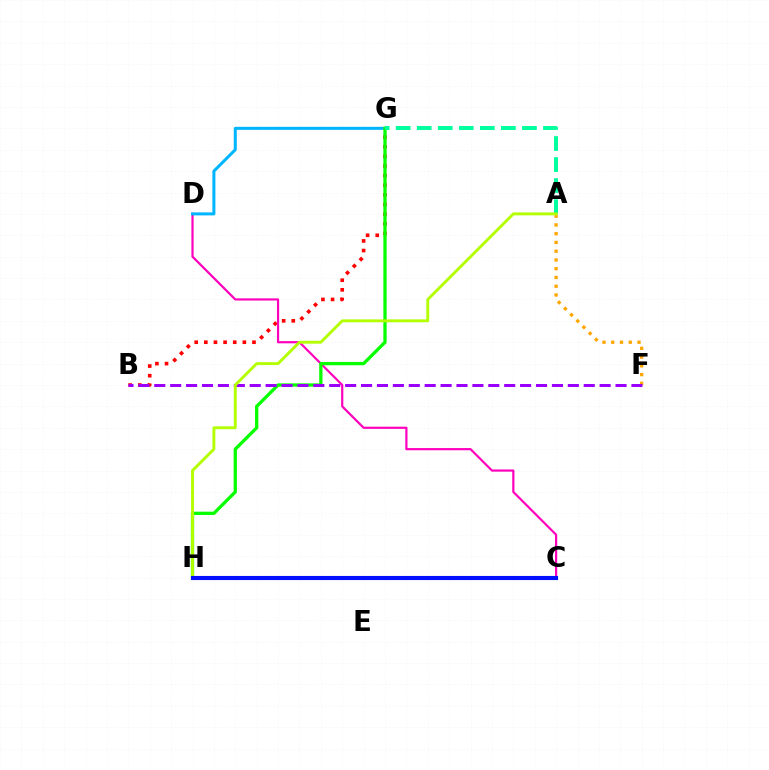{('A', 'F'): [{'color': '#ffa500', 'line_style': 'dotted', 'thickness': 2.38}], ('B', 'G'): [{'color': '#ff0000', 'line_style': 'dotted', 'thickness': 2.62}], ('C', 'D'): [{'color': '#ff00bd', 'line_style': 'solid', 'thickness': 1.58}], ('D', 'G'): [{'color': '#00b5ff', 'line_style': 'solid', 'thickness': 2.18}], ('G', 'H'): [{'color': '#08ff00', 'line_style': 'solid', 'thickness': 2.37}], ('A', 'G'): [{'color': '#00ff9d', 'line_style': 'dashed', 'thickness': 2.86}], ('B', 'F'): [{'color': '#9b00ff', 'line_style': 'dashed', 'thickness': 2.16}], ('A', 'H'): [{'color': '#b3ff00', 'line_style': 'solid', 'thickness': 2.07}], ('C', 'H'): [{'color': '#0010ff', 'line_style': 'solid', 'thickness': 2.96}]}